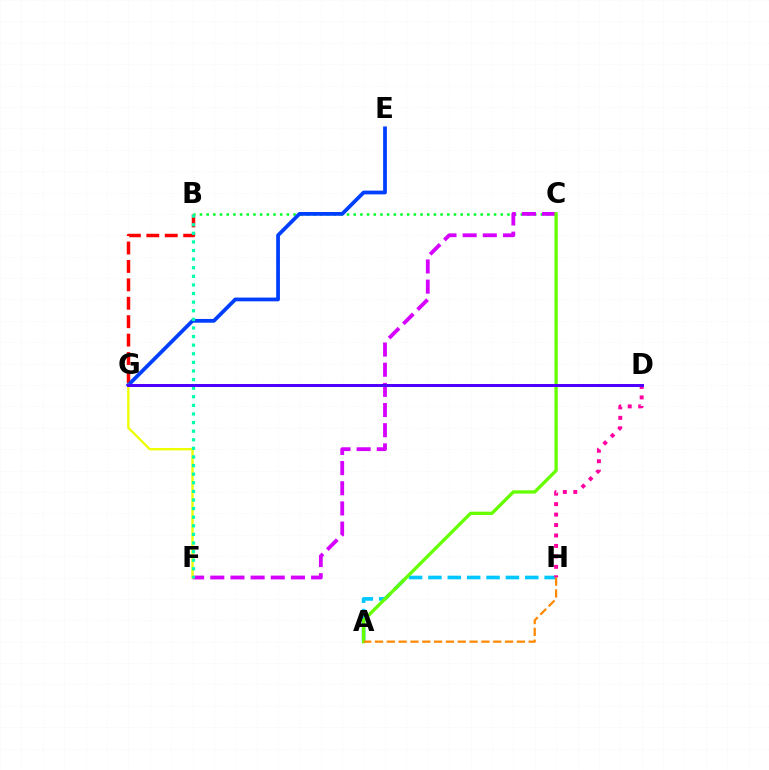{('B', 'G'): [{'color': '#ff0000', 'line_style': 'dashed', 'thickness': 2.5}], ('B', 'C'): [{'color': '#00ff27', 'line_style': 'dotted', 'thickness': 1.82}], ('A', 'H'): [{'color': '#00c7ff', 'line_style': 'dashed', 'thickness': 2.63}, {'color': '#ff8800', 'line_style': 'dashed', 'thickness': 1.61}], ('C', 'F'): [{'color': '#d600ff', 'line_style': 'dashed', 'thickness': 2.74}], ('E', 'G'): [{'color': '#003fff', 'line_style': 'solid', 'thickness': 2.71}], ('F', 'G'): [{'color': '#eeff00', 'line_style': 'solid', 'thickness': 1.7}], ('D', 'H'): [{'color': '#ff00a0', 'line_style': 'dotted', 'thickness': 2.84}], ('A', 'C'): [{'color': '#66ff00', 'line_style': 'solid', 'thickness': 2.39}], ('B', 'F'): [{'color': '#00ffaf', 'line_style': 'dotted', 'thickness': 2.34}], ('D', 'G'): [{'color': '#4f00ff', 'line_style': 'solid', 'thickness': 2.16}]}